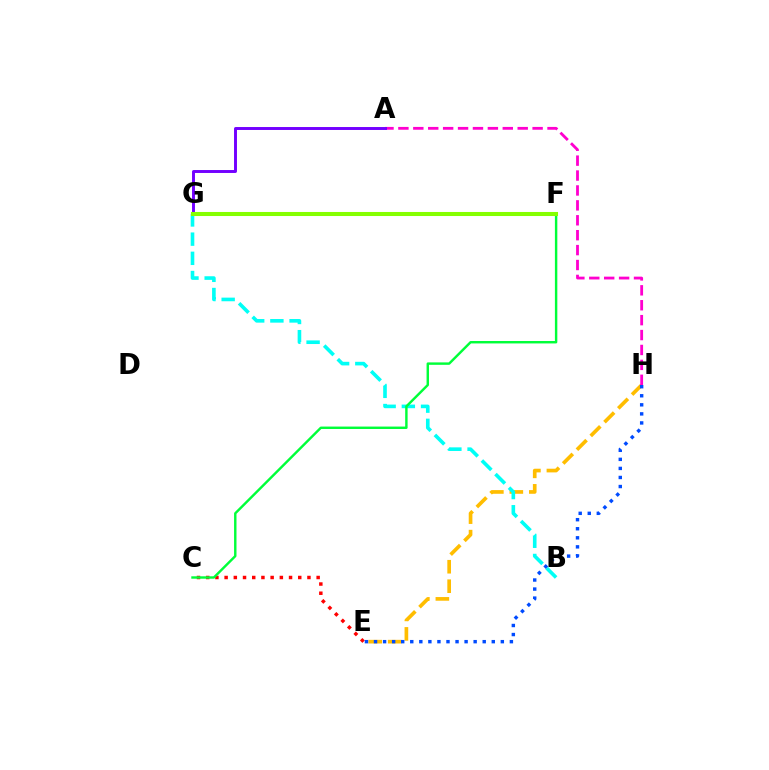{('E', 'H'): [{'color': '#ffbd00', 'line_style': 'dashed', 'thickness': 2.65}, {'color': '#004bff', 'line_style': 'dotted', 'thickness': 2.46}], ('C', 'E'): [{'color': '#ff0000', 'line_style': 'dotted', 'thickness': 2.5}], ('B', 'G'): [{'color': '#00fff6', 'line_style': 'dashed', 'thickness': 2.61}], ('C', 'F'): [{'color': '#00ff39', 'line_style': 'solid', 'thickness': 1.74}], ('A', 'H'): [{'color': '#ff00cf', 'line_style': 'dashed', 'thickness': 2.03}], ('A', 'G'): [{'color': '#7200ff', 'line_style': 'solid', 'thickness': 2.11}], ('F', 'G'): [{'color': '#84ff00', 'line_style': 'solid', 'thickness': 2.92}]}